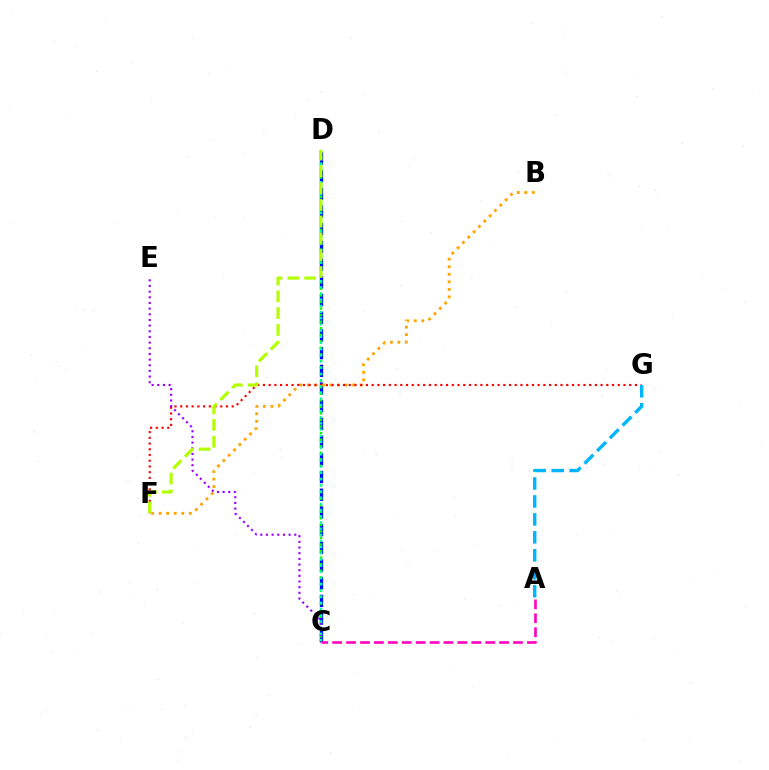{('C', 'D'): [{'color': '#0010ff', 'line_style': 'dashed', 'thickness': 2.4}, {'color': '#08ff00', 'line_style': 'dotted', 'thickness': 1.78}, {'color': '#00ff9d', 'line_style': 'dotted', 'thickness': 1.68}], ('B', 'F'): [{'color': '#ffa500', 'line_style': 'dotted', 'thickness': 2.05}], ('F', 'G'): [{'color': '#ff0000', 'line_style': 'dotted', 'thickness': 1.55}], ('A', 'C'): [{'color': '#ff00bd', 'line_style': 'dashed', 'thickness': 1.89}], ('C', 'E'): [{'color': '#9b00ff', 'line_style': 'dotted', 'thickness': 1.54}], ('D', 'F'): [{'color': '#b3ff00', 'line_style': 'dashed', 'thickness': 2.28}], ('A', 'G'): [{'color': '#00b5ff', 'line_style': 'dashed', 'thickness': 2.44}]}